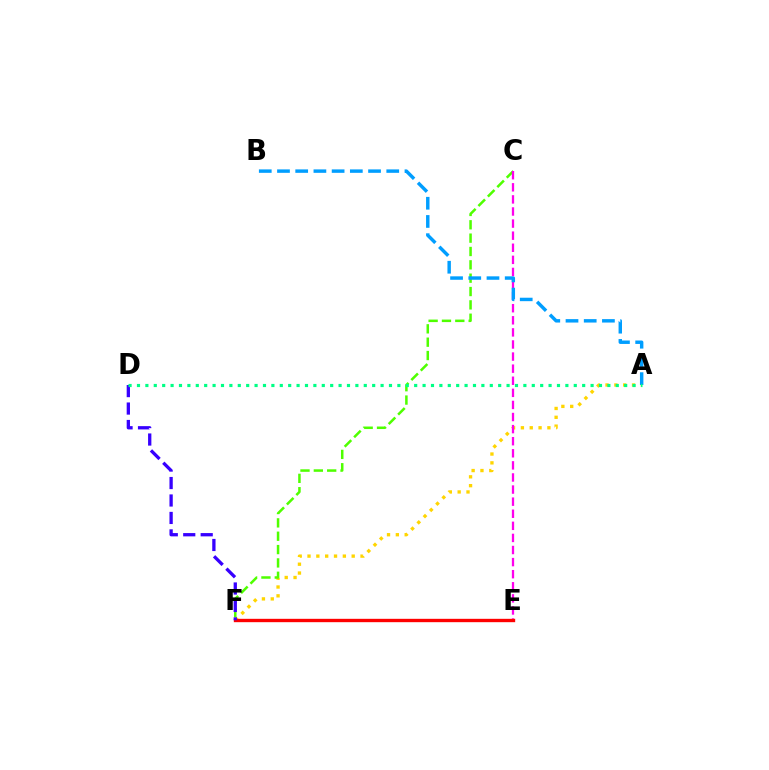{('A', 'F'): [{'color': '#ffd500', 'line_style': 'dotted', 'thickness': 2.4}], ('C', 'F'): [{'color': '#4fff00', 'line_style': 'dashed', 'thickness': 1.81}], ('C', 'E'): [{'color': '#ff00ed', 'line_style': 'dashed', 'thickness': 1.64}], ('E', 'F'): [{'color': '#ff0000', 'line_style': 'solid', 'thickness': 2.42}], ('A', 'B'): [{'color': '#009eff', 'line_style': 'dashed', 'thickness': 2.47}], ('D', 'F'): [{'color': '#3700ff', 'line_style': 'dashed', 'thickness': 2.37}], ('A', 'D'): [{'color': '#00ff86', 'line_style': 'dotted', 'thickness': 2.28}]}